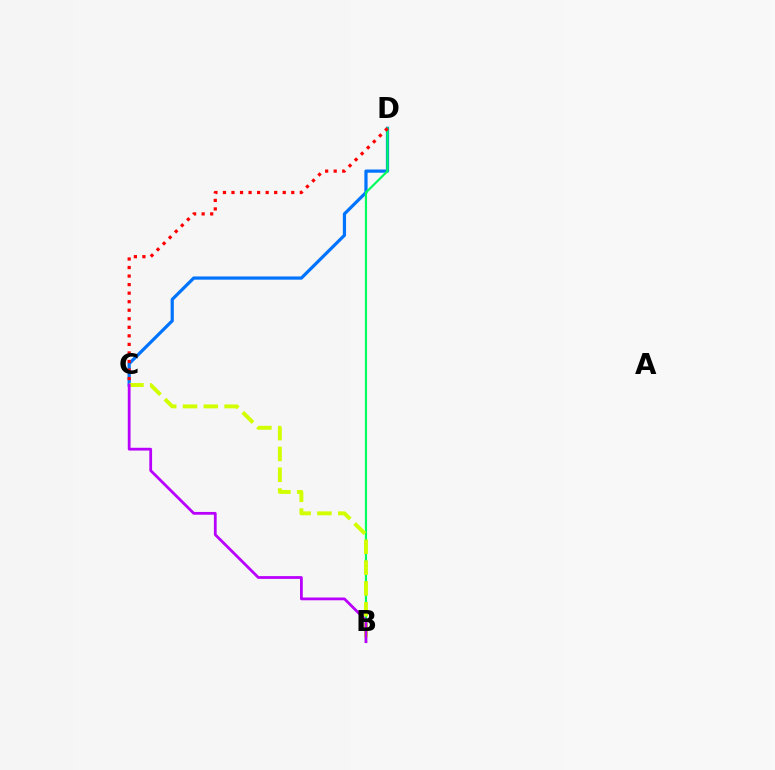{('C', 'D'): [{'color': '#0074ff', 'line_style': 'solid', 'thickness': 2.32}, {'color': '#ff0000', 'line_style': 'dotted', 'thickness': 2.32}], ('B', 'D'): [{'color': '#00ff5c', 'line_style': 'solid', 'thickness': 1.56}], ('B', 'C'): [{'color': '#d1ff00', 'line_style': 'dashed', 'thickness': 2.83}, {'color': '#b900ff', 'line_style': 'solid', 'thickness': 1.99}]}